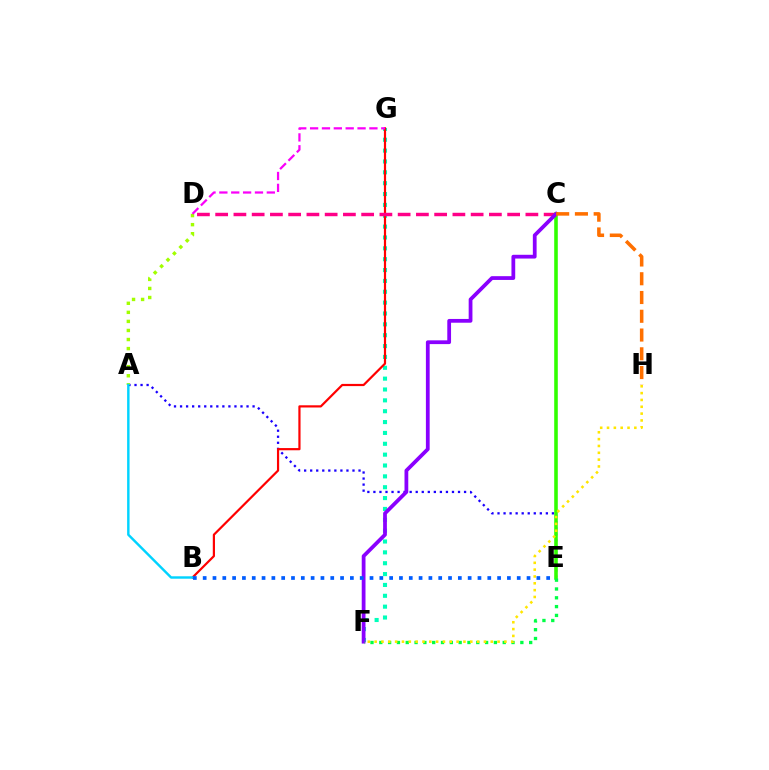{('A', 'E'): [{'color': '#1900ff', 'line_style': 'dotted', 'thickness': 1.64}], ('F', 'G'): [{'color': '#00ffbb', 'line_style': 'dotted', 'thickness': 2.95}], ('C', 'E'): [{'color': '#31ff00', 'line_style': 'solid', 'thickness': 2.58}], ('B', 'G'): [{'color': '#ff0000', 'line_style': 'solid', 'thickness': 1.58}], ('C', 'D'): [{'color': '#ff0088', 'line_style': 'dashed', 'thickness': 2.48}], ('C', 'F'): [{'color': '#8a00ff', 'line_style': 'solid', 'thickness': 2.71}], ('A', 'D'): [{'color': '#a2ff00', 'line_style': 'dotted', 'thickness': 2.46}], ('E', 'F'): [{'color': '#00ff45', 'line_style': 'dotted', 'thickness': 2.4}], ('A', 'B'): [{'color': '#00d3ff', 'line_style': 'solid', 'thickness': 1.75}], ('C', 'H'): [{'color': '#ff7000', 'line_style': 'dashed', 'thickness': 2.55}], ('F', 'H'): [{'color': '#ffe600', 'line_style': 'dotted', 'thickness': 1.86}], ('D', 'G'): [{'color': '#fa00f9', 'line_style': 'dashed', 'thickness': 1.61}], ('B', 'E'): [{'color': '#005dff', 'line_style': 'dotted', 'thickness': 2.67}]}